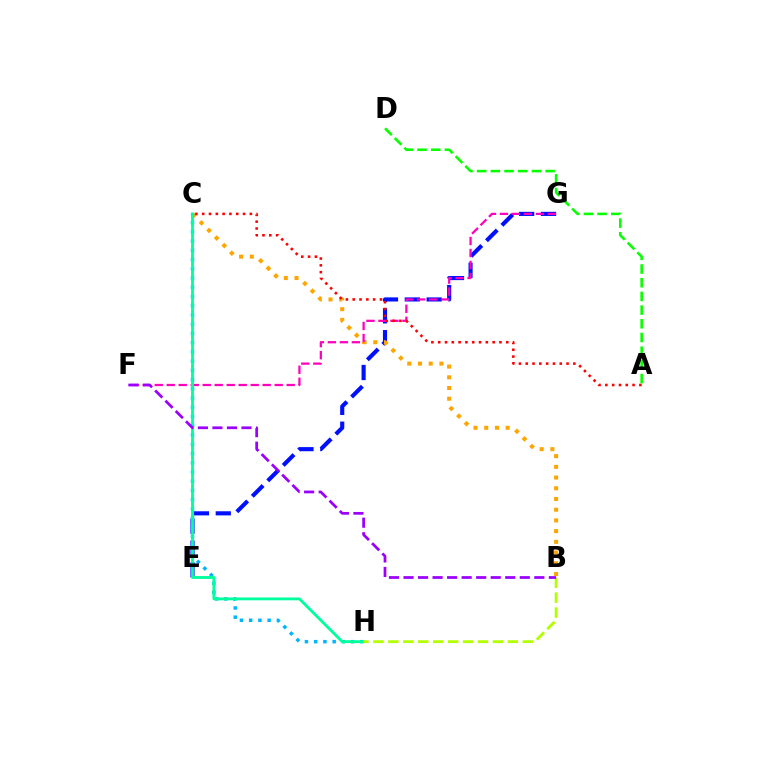{('E', 'G'): [{'color': '#0010ff', 'line_style': 'dashed', 'thickness': 2.97}], ('B', 'C'): [{'color': '#ffa500', 'line_style': 'dotted', 'thickness': 2.91}], ('F', 'G'): [{'color': '#ff00bd', 'line_style': 'dashed', 'thickness': 1.63}], ('C', 'H'): [{'color': '#00b5ff', 'line_style': 'dotted', 'thickness': 2.51}, {'color': '#00ff9d', 'line_style': 'solid', 'thickness': 2.05}], ('B', 'H'): [{'color': '#b3ff00', 'line_style': 'dashed', 'thickness': 2.03}], ('A', 'D'): [{'color': '#08ff00', 'line_style': 'dashed', 'thickness': 1.86}], ('B', 'F'): [{'color': '#9b00ff', 'line_style': 'dashed', 'thickness': 1.97}], ('A', 'C'): [{'color': '#ff0000', 'line_style': 'dotted', 'thickness': 1.85}]}